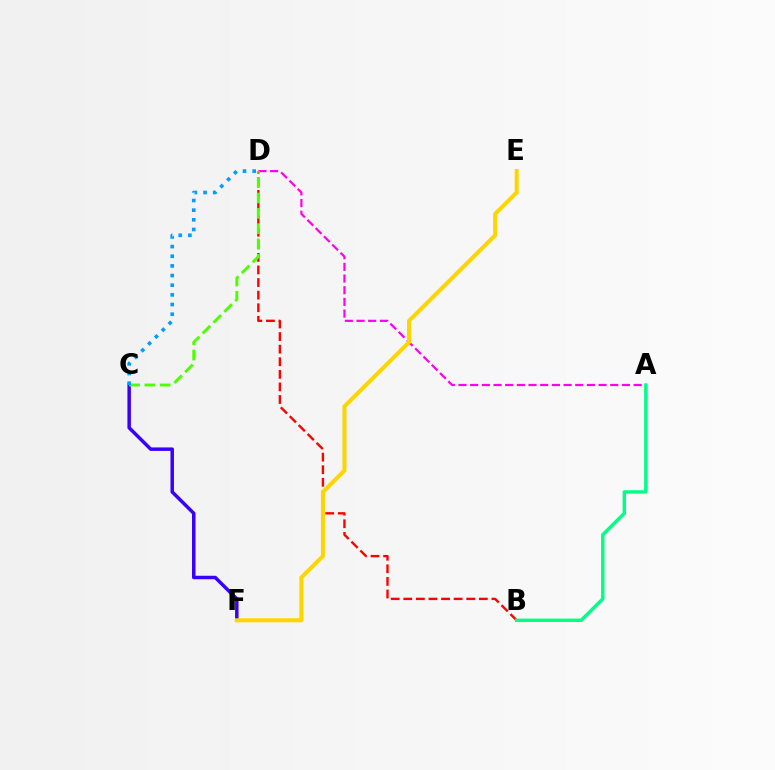{('A', 'D'): [{'color': '#ff00ed', 'line_style': 'dashed', 'thickness': 1.59}], ('B', 'D'): [{'color': '#ff0000', 'line_style': 'dashed', 'thickness': 1.71}], ('C', 'F'): [{'color': '#3700ff', 'line_style': 'solid', 'thickness': 2.5}], ('E', 'F'): [{'color': '#ffd500', 'line_style': 'solid', 'thickness': 2.91}], ('C', 'D'): [{'color': '#4fff00', 'line_style': 'dashed', 'thickness': 2.08}, {'color': '#009eff', 'line_style': 'dotted', 'thickness': 2.62}], ('A', 'B'): [{'color': '#00ff86', 'line_style': 'solid', 'thickness': 2.44}]}